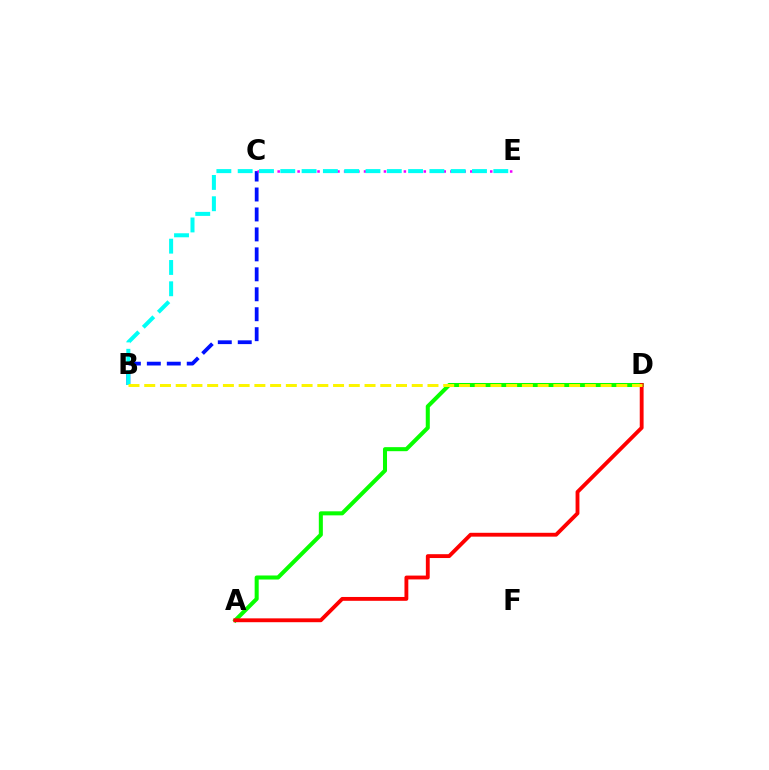{('B', 'C'): [{'color': '#0010ff', 'line_style': 'dashed', 'thickness': 2.71}], ('A', 'D'): [{'color': '#08ff00', 'line_style': 'solid', 'thickness': 2.91}, {'color': '#ff0000', 'line_style': 'solid', 'thickness': 2.77}], ('C', 'E'): [{'color': '#ee00ff', 'line_style': 'dotted', 'thickness': 1.8}], ('B', 'E'): [{'color': '#00fff6', 'line_style': 'dashed', 'thickness': 2.89}], ('B', 'D'): [{'color': '#fcf500', 'line_style': 'dashed', 'thickness': 2.14}]}